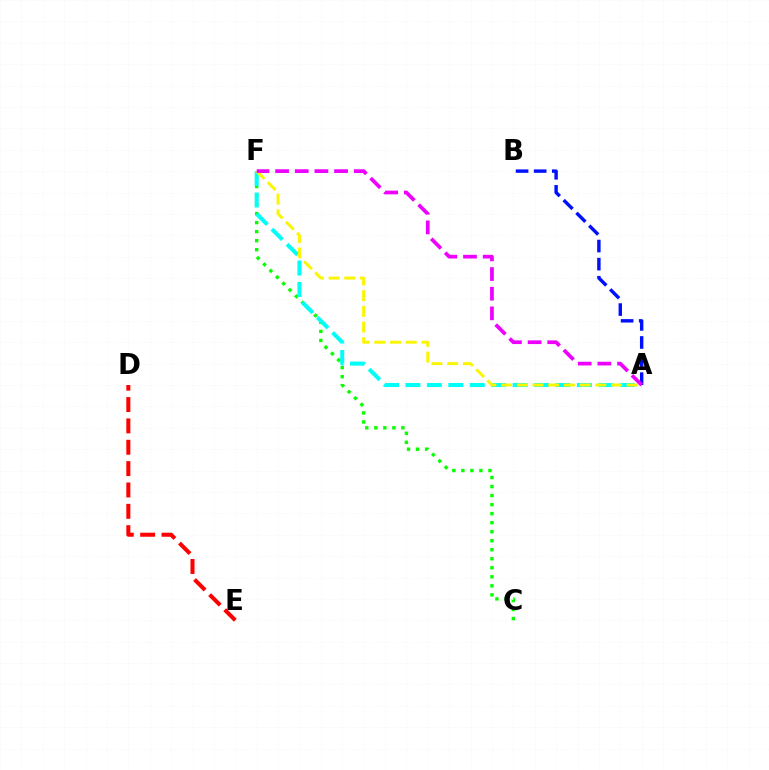{('C', 'F'): [{'color': '#08ff00', 'line_style': 'dotted', 'thickness': 2.45}], ('A', 'F'): [{'color': '#00fff6', 'line_style': 'dashed', 'thickness': 2.91}, {'color': '#fcf500', 'line_style': 'dashed', 'thickness': 2.13}, {'color': '#ee00ff', 'line_style': 'dashed', 'thickness': 2.67}], ('D', 'E'): [{'color': '#ff0000', 'line_style': 'dashed', 'thickness': 2.9}], ('A', 'B'): [{'color': '#0010ff', 'line_style': 'dashed', 'thickness': 2.46}]}